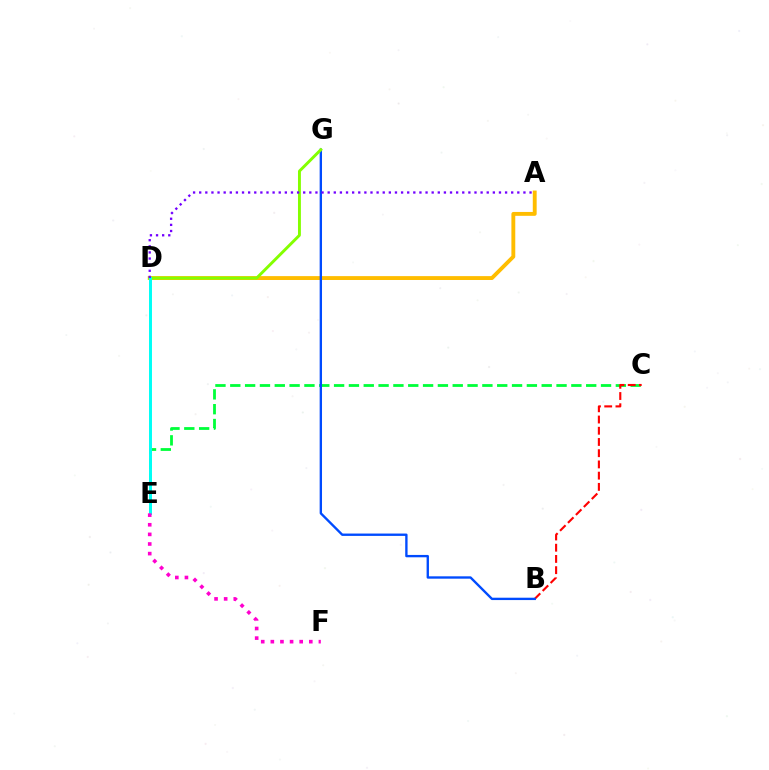{('A', 'D'): [{'color': '#ffbd00', 'line_style': 'solid', 'thickness': 2.79}, {'color': '#7200ff', 'line_style': 'dotted', 'thickness': 1.66}], ('C', 'E'): [{'color': '#00ff39', 'line_style': 'dashed', 'thickness': 2.01}], ('B', 'C'): [{'color': '#ff0000', 'line_style': 'dashed', 'thickness': 1.52}], ('B', 'G'): [{'color': '#004bff', 'line_style': 'solid', 'thickness': 1.7}], ('D', 'G'): [{'color': '#84ff00', 'line_style': 'solid', 'thickness': 2.1}], ('D', 'E'): [{'color': '#00fff6', 'line_style': 'solid', 'thickness': 2.13}], ('E', 'F'): [{'color': '#ff00cf', 'line_style': 'dotted', 'thickness': 2.61}]}